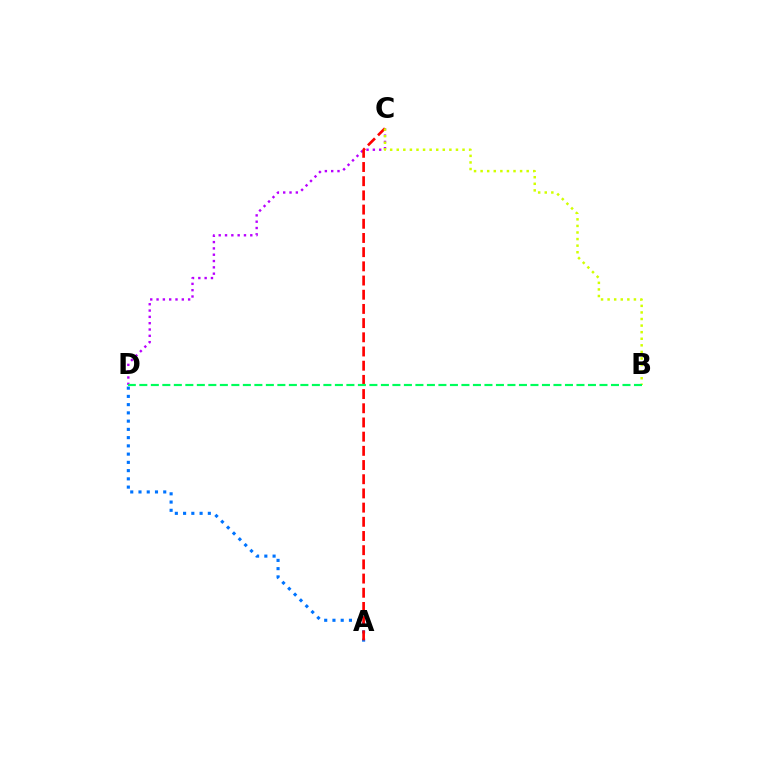{('C', 'D'): [{'color': '#b900ff', 'line_style': 'dotted', 'thickness': 1.72}], ('A', 'D'): [{'color': '#0074ff', 'line_style': 'dotted', 'thickness': 2.24}], ('A', 'C'): [{'color': '#ff0000', 'line_style': 'dashed', 'thickness': 1.93}], ('B', 'C'): [{'color': '#d1ff00', 'line_style': 'dotted', 'thickness': 1.79}], ('B', 'D'): [{'color': '#00ff5c', 'line_style': 'dashed', 'thickness': 1.56}]}